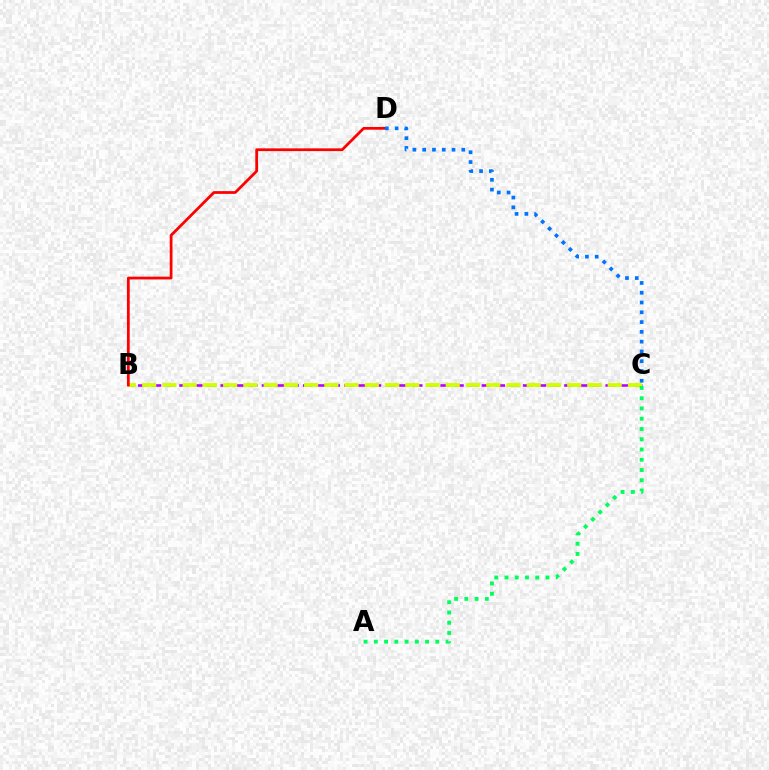{('B', 'C'): [{'color': '#b900ff', 'line_style': 'dashed', 'thickness': 1.87}, {'color': '#d1ff00', 'line_style': 'dashed', 'thickness': 2.75}], ('B', 'D'): [{'color': '#ff0000', 'line_style': 'solid', 'thickness': 1.99}], ('C', 'D'): [{'color': '#0074ff', 'line_style': 'dotted', 'thickness': 2.66}], ('A', 'C'): [{'color': '#00ff5c', 'line_style': 'dotted', 'thickness': 2.79}]}